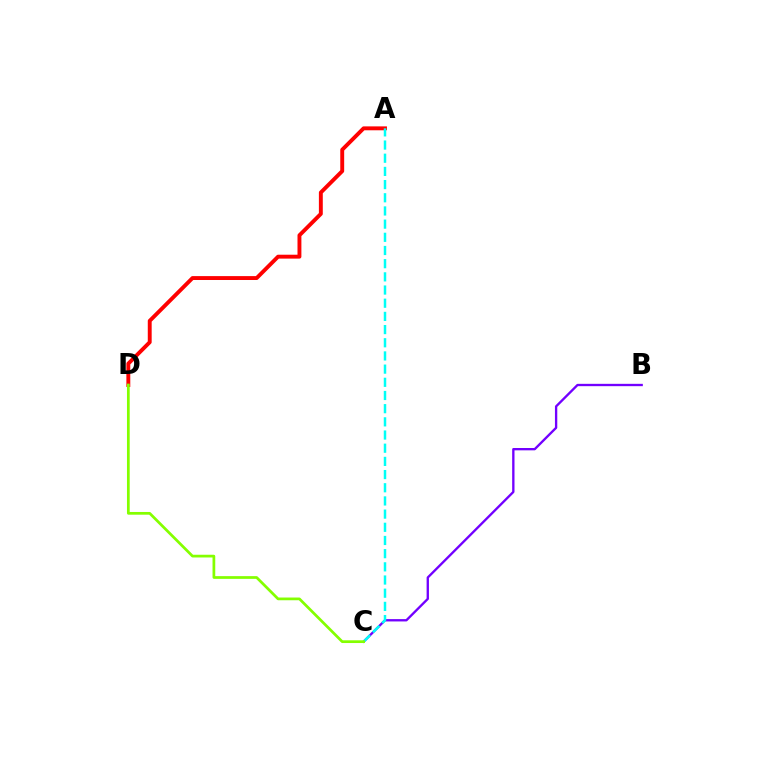{('B', 'C'): [{'color': '#7200ff', 'line_style': 'solid', 'thickness': 1.68}], ('A', 'D'): [{'color': '#ff0000', 'line_style': 'solid', 'thickness': 2.81}], ('A', 'C'): [{'color': '#00fff6', 'line_style': 'dashed', 'thickness': 1.79}], ('C', 'D'): [{'color': '#84ff00', 'line_style': 'solid', 'thickness': 1.97}]}